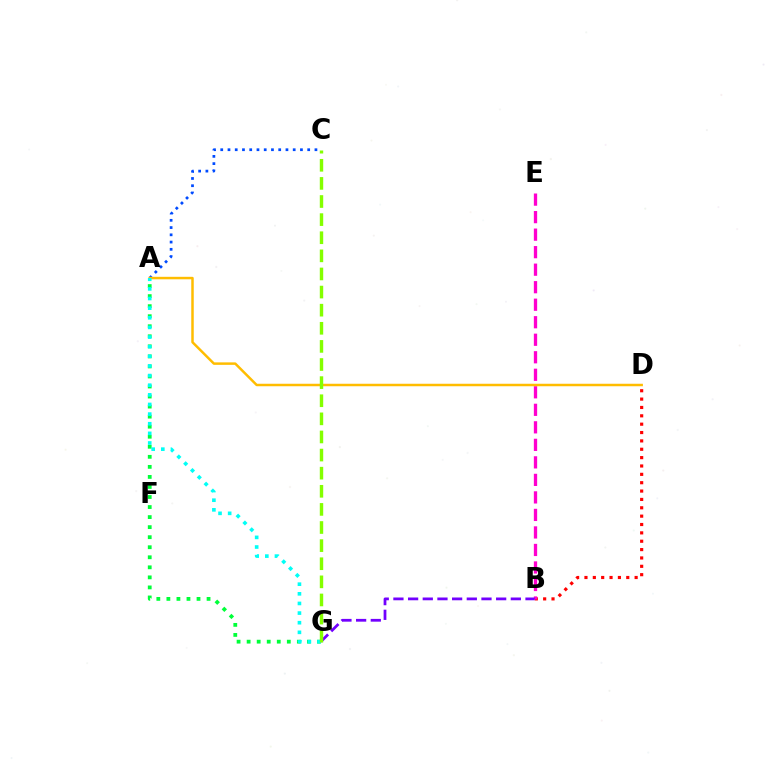{('A', 'G'): [{'color': '#00ff39', 'line_style': 'dotted', 'thickness': 2.73}, {'color': '#00fff6', 'line_style': 'dotted', 'thickness': 2.62}], ('B', 'D'): [{'color': '#ff0000', 'line_style': 'dotted', 'thickness': 2.27}], ('B', 'E'): [{'color': '#ff00cf', 'line_style': 'dashed', 'thickness': 2.38}], ('A', 'C'): [{'color': '#004bff', 'line_style': 'dotted', 'thickness': 1.97}], ('A', 'D'): [{'color': '#ffbd00', 'line_style': 'solid', 'thickness': 1.79}], ('B', 'G'): [{'color': '#7200ff', 'line_style': 'dashed', 'thickness': 1.99}], ('C', 'G'): [{'color': '#84ff00', 'line_style': 'dashed', 'thickness': 2.46}]}